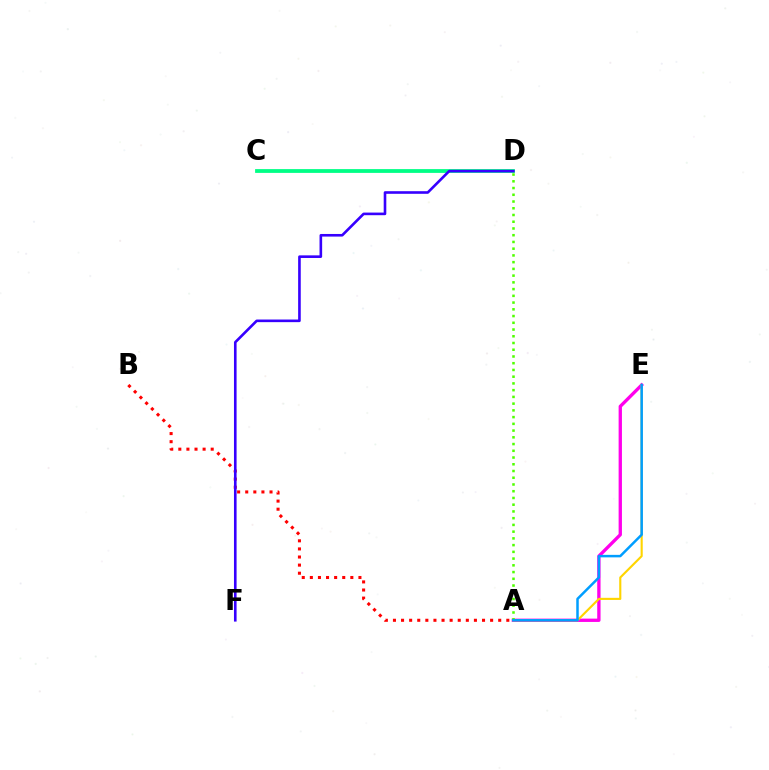{('A', 'E'): [{'color': '#ff00ed', 'line_style': 'solid', 'thickness': 2.39}, {'color': '#ffd500', 'line_style': 'solid', 'thickness': 1.53}, {'color': '#009eff', 'line_style': 'solid', 'thickness': 1.8}], ('A', 'B'): [{'color': '#ff0000', 'line_style': 'dotted', 'thickness': 2.2}], ('C', 'D'): [{'color': '#00ff86', 'line_style': 'solid', 'thickness': 2.73}], ('D', 'F'): [{'color': '#3700ff', 'line_style': 'solid', 'thickness': 1.89}], ('A', 'D'): [{'color': '#4fff00', 'line_style': 'dotted', 'thickness': 1.83}]}